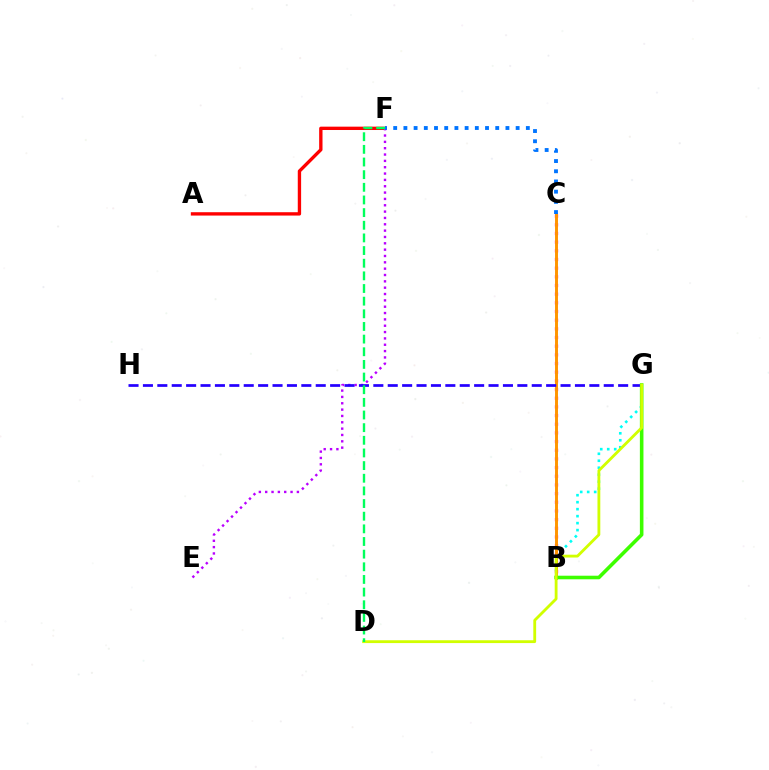{('A', 'F'): [{'color': '#ff0000', 'line_style': 'solid', 'thickness': 2.41}], ('B', 'G'): [{'color': '#00fff6', 'line_style': 'dotted', 'thickness': 1.9}, {'color': '#3dff00', 'line_style': 'solid', 'thickness': 2.58}], ('B', 'C'): [{'color': '#ff00ac', 'line_style': 'dotted', 'thickness': 2.36}, {'color': '#ff9400', 'line_style': 'solid', 'thickness': 2.12}], ('E', 'F'): [{'color': '#b900ff', 'line_style': 'dotted', 'thickness': 1.72}], ('G', 'H'): [{'color': '#2500ff', 'line_style': 'dashed', 'thickness': 1.96}], ('C', 'F'): [{'color': '#0074ff', 'line_style': 'dotted', 'thickness': 2.77}], ('D', 'G'): [{'color': '#d1ff00', 'line_style': 'solid', 'thickness': 2.04}], ('D', 'F'): [{'color': '#00ff5c', 'line_style': 'dashed', 'thickness': 1.72}]}